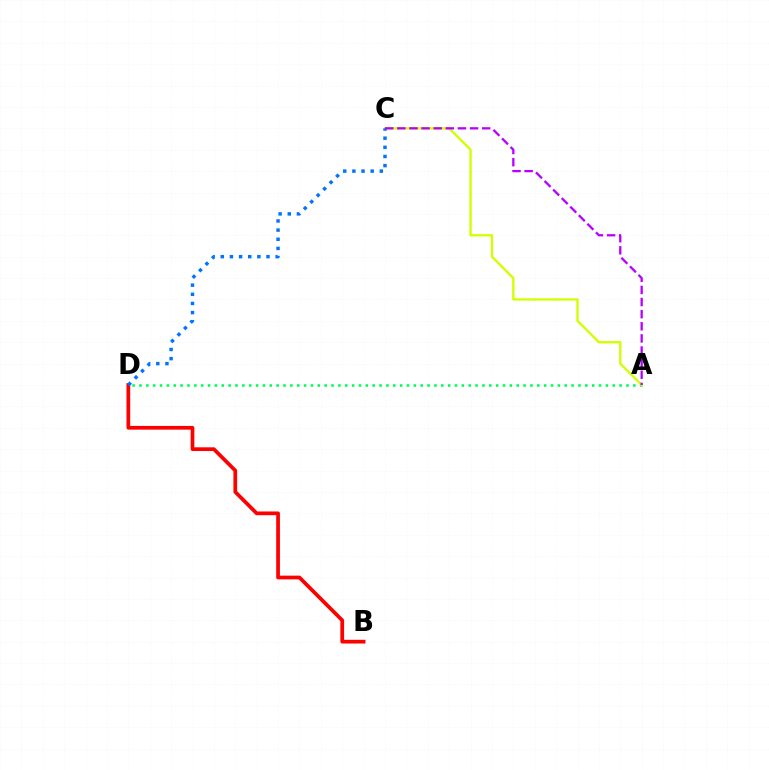{('A', 'D'): [{'color': '#00ff5c', 'line_style': 'dotted', 'thickness': 1.86}], ('A', 'C'): [{'color': '#d1ff00', 'line_style': 'solid', 'thickness': 1.68}, {'color': '#b900ff', 'line_style': 'dashed', 'thickness': 1.65}], ('B', 'D'): [{'color': '#ff0000', 'line_style': 'solid', 'thickness': 2.68}], ('C', 'D'): [{'color': '#0074ff', 'line_style': 'dotted', 'thickness': 2.49}]}